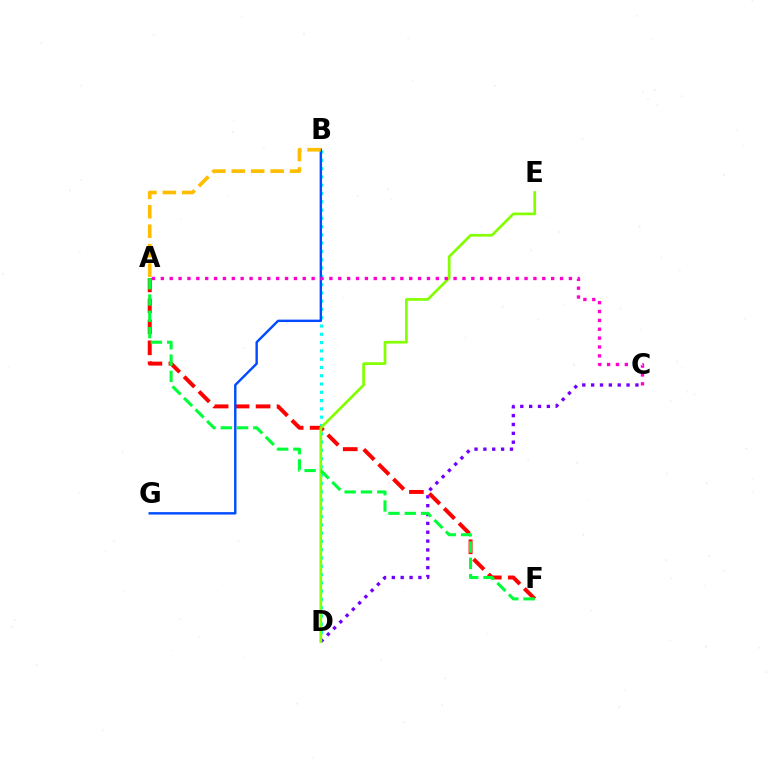{('B', 'D'): [{'color': '#00fff6', 'line_style': 'dotted', 'thickness': 2.25}], ('A', 'F'): [{'color': '#ff0000', 'line_style': 'dashed', 'thickness': 2.85}, {'color': '#00ff39', 'line_style': 'dashed', 'thickness': 2.21}], ('C', 'D'): [{'color': '#7200ff', 'line_style': 'dotted', 'thickness': 2.41}], ('B', 'G'): [{'color': '#004bff', 'line_style': 'solid', 'thickness': 1.73}], ('D', 'E'): [{'color': '#84ff00', 'line_style': 'solid', 'thickness': 1.95}], ('A', 'C'): [{'color': '#ff00cf', 'line_style': 'dotted', 'thickness': 2.41}], ('A', 'B'): [{'color': '#ffbd00', 'line_style': 'dashed', 'thickness': 2.64}]}